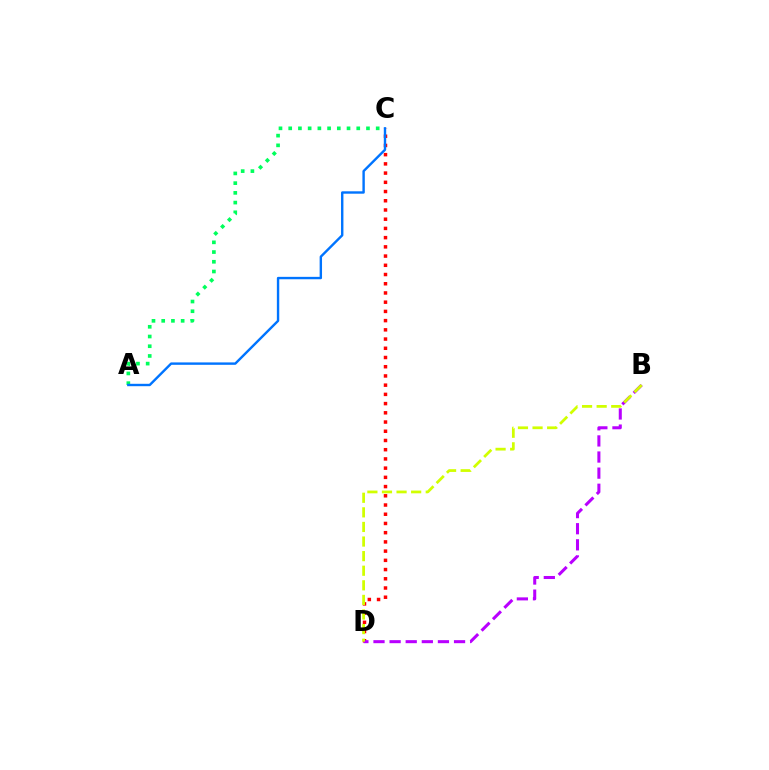{('C', 'D'): [{'color': '#ff0000', 'line_style': 'dotted', 'thickness': 2.51}], ('B', 'D'): [{'color': '#b900ff', 'line_style': 'dashed', 'thickness': 2.19}, {'color': '#d1ff00', 'line_style': 'dashed', 'thickness': 1.98}], ('A', 'C'): [{'color': '#00ff5c', 'line_style': 'dotted', 'thickness': 2.64}, {'color': '#0074ff', 'line_style': 'solid', 'thickness': 1.73}]}